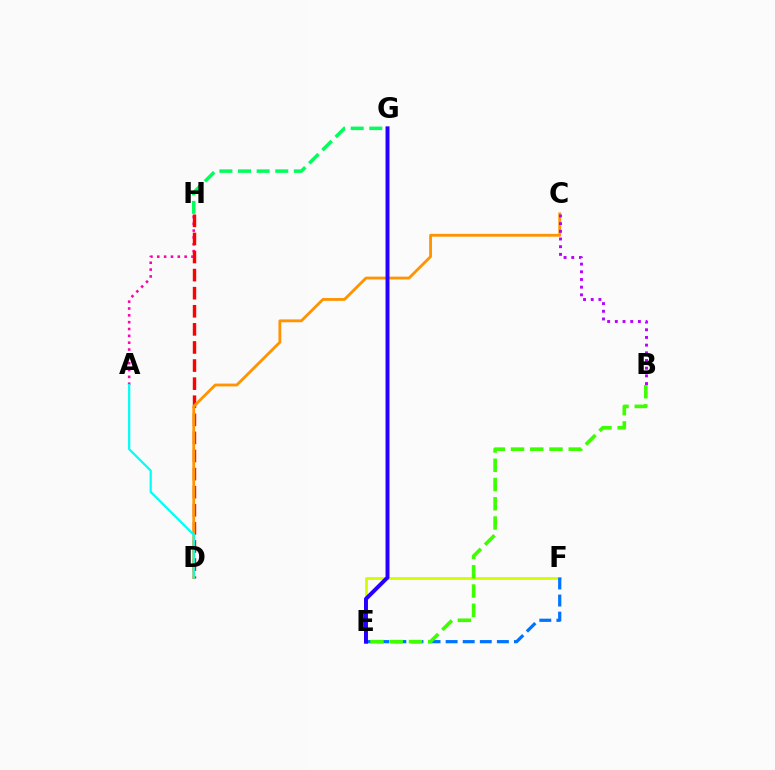{('E', 'F'): [{'color': '#d1ff00', 'line_style': 'solid', 'thickness': 2.04}, {'color': '#0074ff', 'line_style': 'dashed', 'thickness': 2.32}], ('A', 'H'): [{'color': '#ff00ac', 'line_style': 'dotted', 'thickness': 1.86}], ('D', 'H'): [{'color': '#ff0000', 'line_style': 'dashed', 'thickness': 2.46}], ('C', 'D'): [{'color': '#ff9400', 'line_style': 'solid', 'thickness': 2.04}], ('A', 'D'): [{'color': '#00fff6', 'line_style': 'solid', 'thickness': 1.61}], ('B', 'C'): [{'color': '#b900ff', 'line_style': 'dotted', 'thickness': 2.09}], ('B', 'E'): [{'color': '#3dff00', 'line_style': 'dashed', 'thickness': 2.61}], ('G', 'H'): [{'color': '#00ff5c', 'line_style': 'dashed', 'thickness': 2.53}], ('E', 'G'): [{'color': '#2500ff', 'line_style': 'solid', 'thickness': 2.85}]}